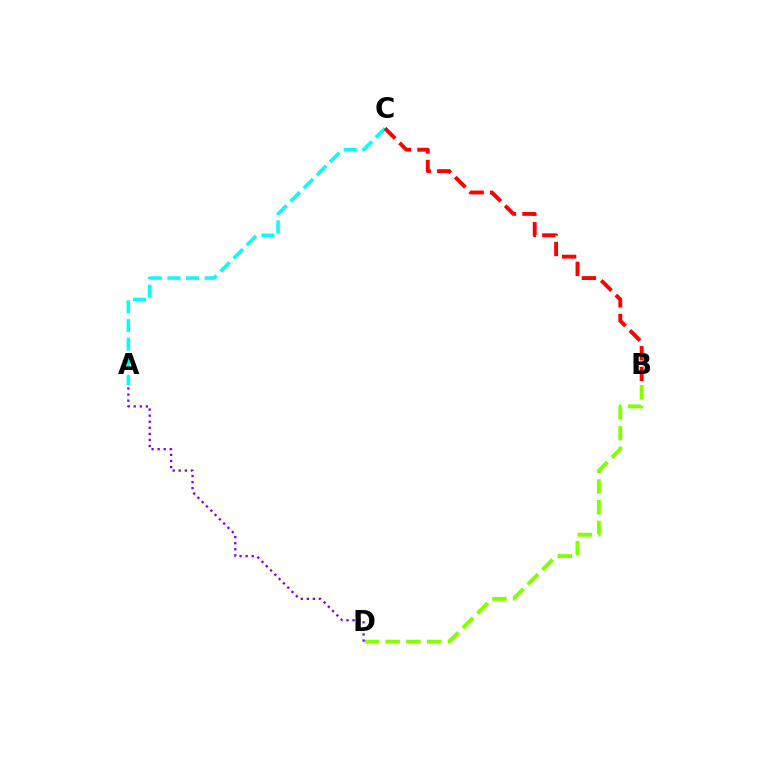{('A', 'C'): [{'color': '#00fff6', 'line_style': 'dashed', 'thickness': 2.53}], ('B', 'D'): [{'color': '#84ff00', 'line_style': 'dashed', 'thickness': 2.82}], ('B', 'C'): [{'color': '#ff0000', 'line_style': 'dashed', 'thickness': 2.8}], ('A', 'D'): [{'color': '#7200ff', 'line_style': 'dotted', 'thickness': 1.65}]}